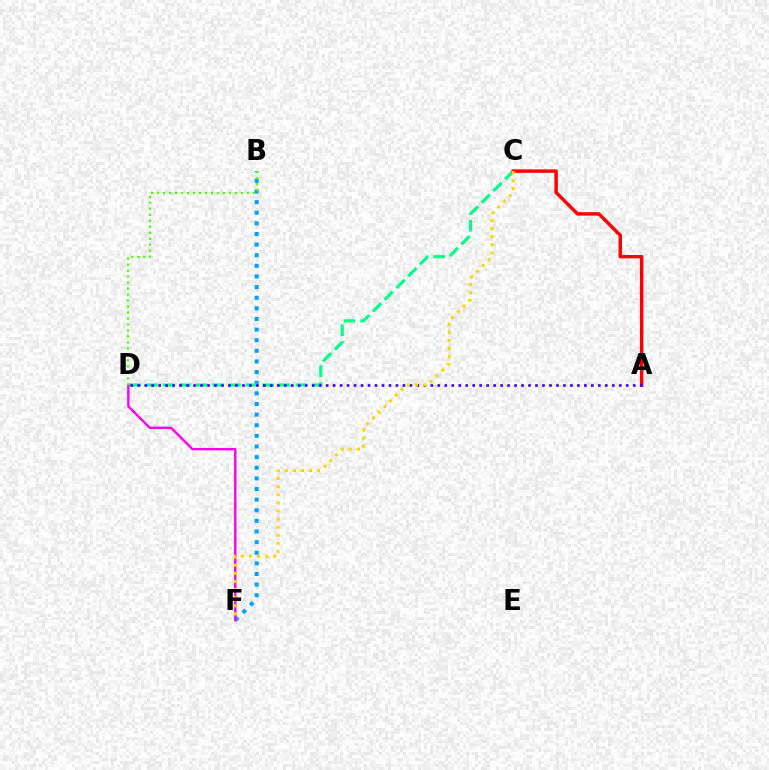{('B', 'F'): [{'color': '#009eff', 'line_style': 'dotted', 'thickness': 2.89}], ('C', 'D'): [{'color': '#00ff86', 'line_style': 'dashed', 'thickness': 2.26}], ('A', 'C'): [{'color': '#ff0000', 'line_style': 'solid', 'thickness': 2.47}], ('A', 'D'): [{'color': '#3700ff', 'line_style': 'dotted', 'thickness': 1.9}], ('D', 'F'): [{'color': '#ff00ed', 'line_style': 'solid', 'thickness': 1.72}], ('C', 'F'): [{'color': '#ffd500', 'line_style': 'dotted', 'thickness': 2.2}], ('B', 'D'): [{'color': '#4fff00', 'line_style': 'dotted', 'thickness': 1.63}]}